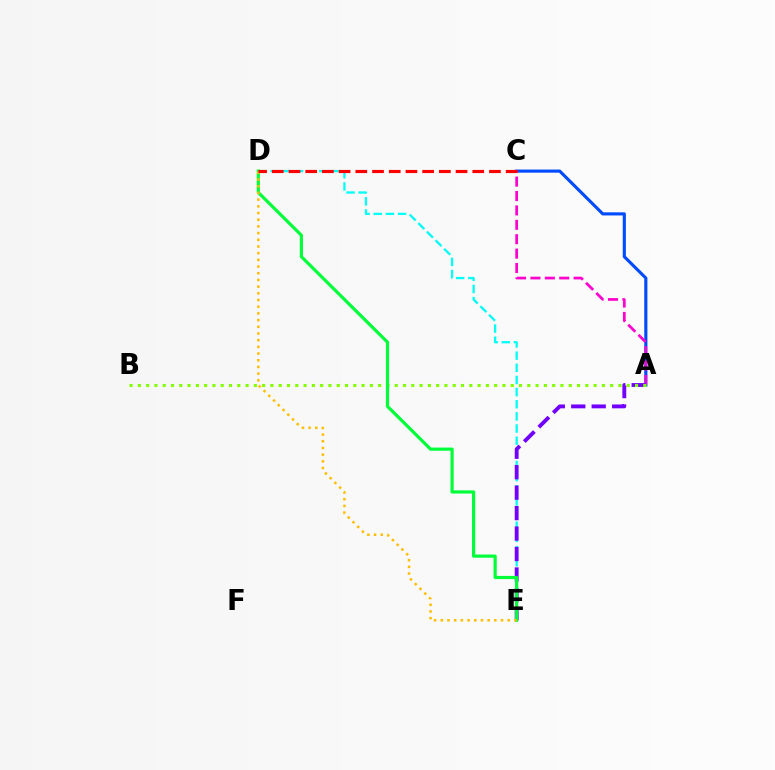{('A', 'C'): [{'color': '#004bff', 'line_style': 'solid', 'thickness': 2.25}, {'color': '#ff00cf', 'line_style': 'dashed', 'thickness': 1.96}], ('D', 'E'): [{'color': '#00fff6', 'line_style': 'dashed', 'thickness': 1.65}, {'color': '#00ff39', 'line_style': 'solid', 'thickness': 2.29}, {'color': '#ffbd00', 'line_style': 'dotted', 'thickness': 1.82}], ('A', 'E'): [{'color': '#7200ff', 'line_style': 'dashed', 'thickness': 2.78}], ('A', 'B'): [{'color': '#84ff00', 'line_style': 'dotted', 'thickness': 2.25}], ('C', 'D'): [{'color': '#ff0000', 'line_style': 'dashed', 'thickness': 2.27}]}